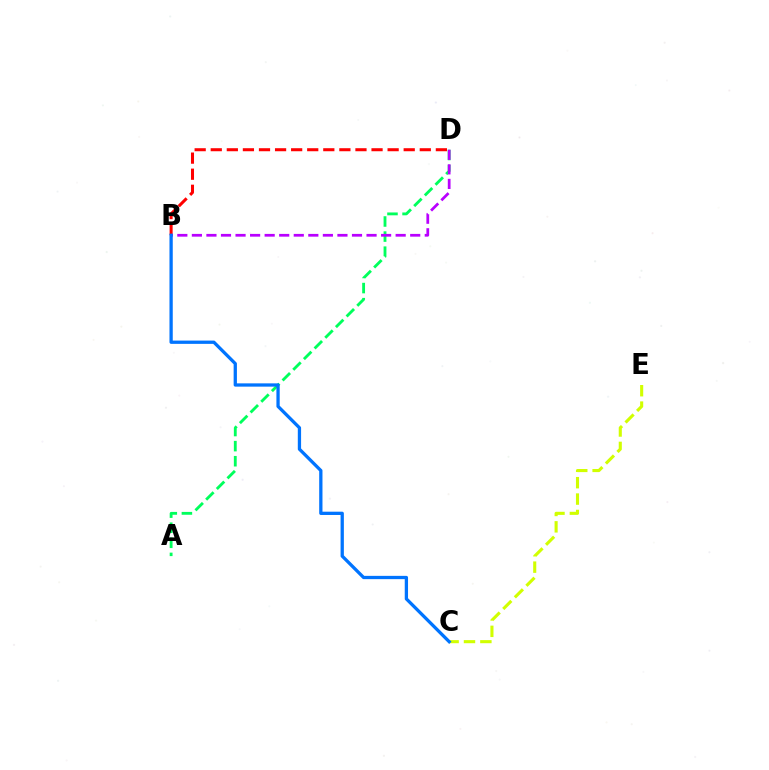{('C', 'E'): [{'color': '#d1ff00', 'line_style': 'dashed', 'thickness': 2.23}], ('A', 'D'): [{'color': '#00ff5c', 'line_style': 'dashed', 'thickness': 2.05}], ('B', 'D'): [{'color': '#ff0000', 'line_style': 'dashed', 'thickness': 2.18}, {'color': '#b900ff', 'line_style': 'dashed', 'thickness': 1.98}], ('B', 'C'): [{'color': '#0074ff', 'line_style': 'solid', 'thickness': 2.36}]}